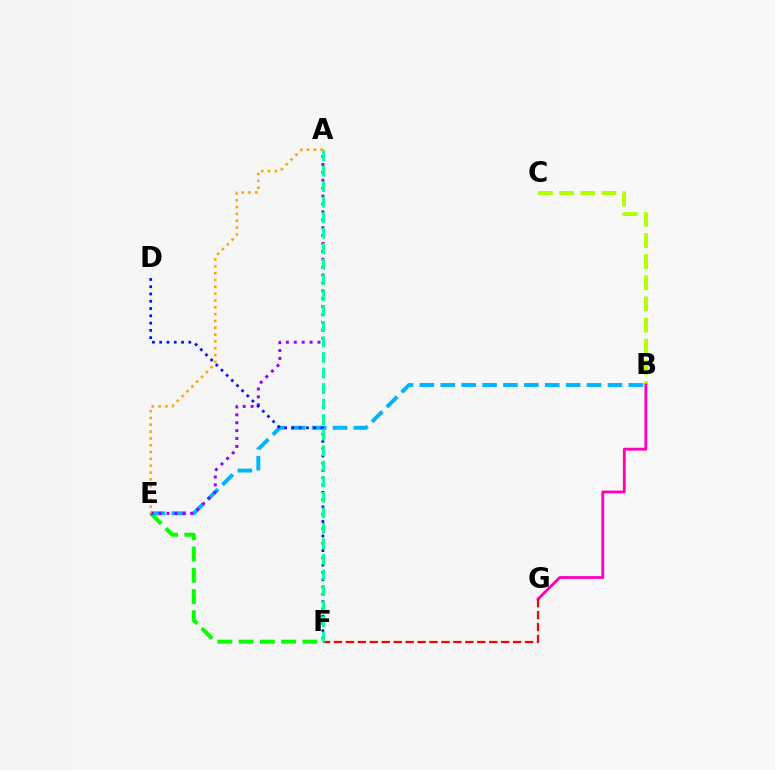{('E', 'F'): [{'color': '#08ff00', 'line_style': 'dashed', 'thickness': 2.89}], ('B', 'E'): [{'color': '#00b5ff', 'line_style': 'dashed', 'thickness': 2.84}], ('A', 'E'): [{'color': '#9b00ff', 'line_style': 'dotted', 'thickness': 2.15}, {'color': '#ffa500', 'line_style': 'dotted', 'thickness': 1.85}], ('B', 'C'): [{'color': '#b3ff00', 'line_style': 'dashed', 'thickness': 2.87}], ('B', 'G'): [{'color': '#ff00bd', 'line_style': 'solid', 'thickness': 2.04}], ('D', 'F'): [{'color': '#0010ff', 'line_style': 'dotted', 'thickness': 1.98}], ('F', 'G'): [{'color': '#ff0000', 'line_style': 'dashed', 'thickness': 1.62}], ('A', 'F'): [{'color': '#00ff9d', 'line_style': 'dashed', 'thickness': 2.11}]}